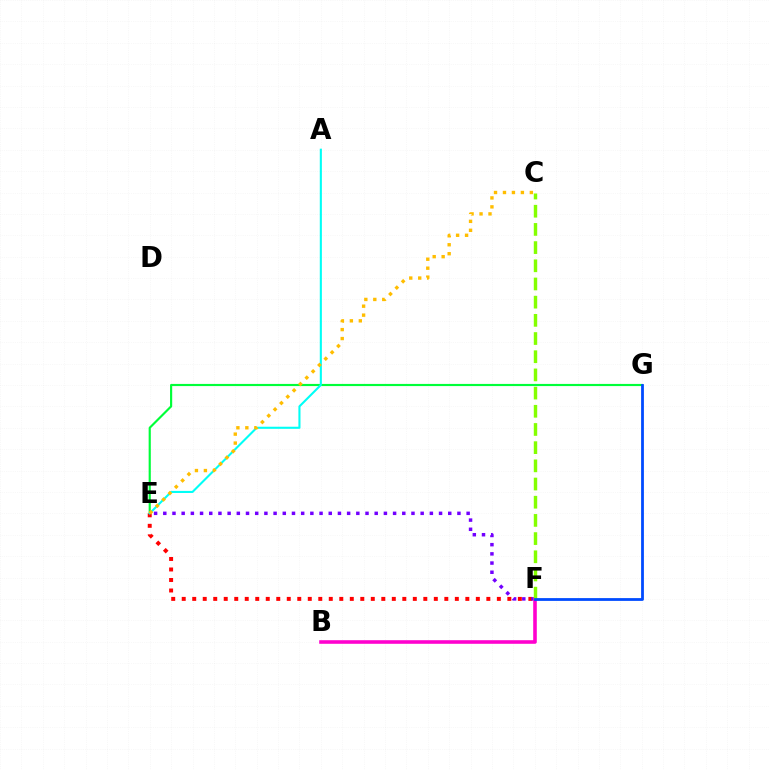{('E', 'G'): [{'color': '#00ff39', 'line_style': 'solid', 'thickness': 1.55}], ('E', 'F'): [{'color': '#ff0000', 'line_style': 'dotted', 'thickness': 2.85}, {'color': '#7200ff', 'line_style': 'dotted', 'thickness': 2.5}], ('A', 'E'): [{'color': '#00fff6', 'line_style': 'solid', 'thickness': 1.51}], ('B', 'F'): [{'color': '#ff00cf', 'line_style': 'solid', 'thickness': 2.58}], ('C', 'E'): [{'color': '#ffbd00', 'line_style': 'dotted', 'thickness': 2.44}], ('C', 'F'): [{'color': '#84ff00', 'line_style': 'dashed', 'thickness': 2.47}], ('F', 'G'): [{'color': '#004bff', 'line_style': 'solid', 'thickness': 2.01}]}